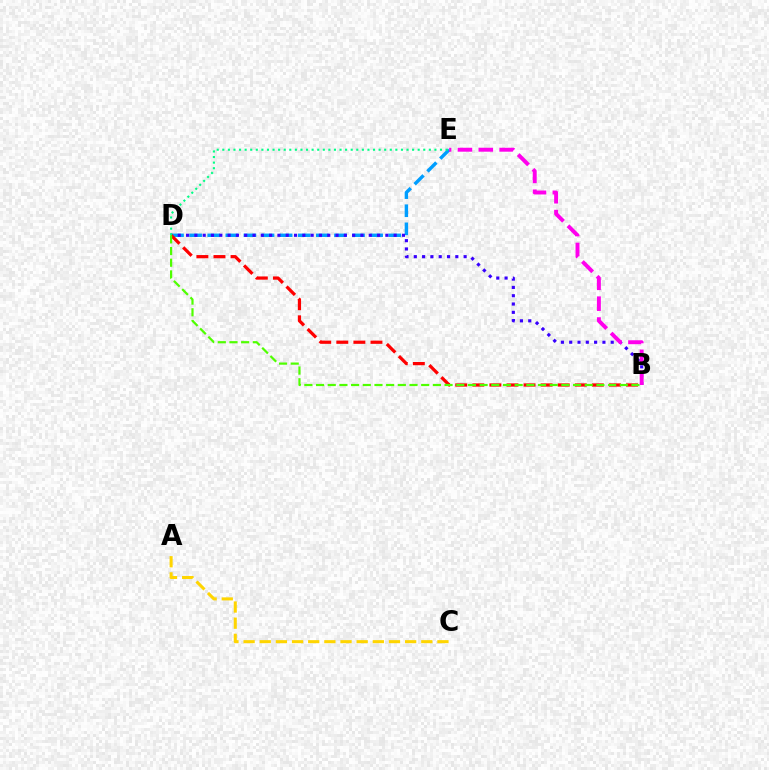{('D', 'E'): [{'color': '#009eff', 'line_style': 'dashed', 'thickness': 2.46}, {'color': '#00ff86', 'line_style': 'dotted', 'thickness': 1.52}], ('A', 'C'): [{'color': '#ffd500', 'line_style': 'dashed', 'thickness': 2.19}], ('B', 'D'): [{'color': '#3700ff', 'line_style': 'dotted', 'thickness': 2.26}, {'color': '#ff0000', 'line_style': 'dashed', 'thickness': 2.32}, {'color': '#4fff00', 'line_style': 'dashed', 'thickness': 1.59}], ('B', 'E'): [{'color': '#ff00ed', 'line_style': 'dashed', 'thickness': 2.83}]}